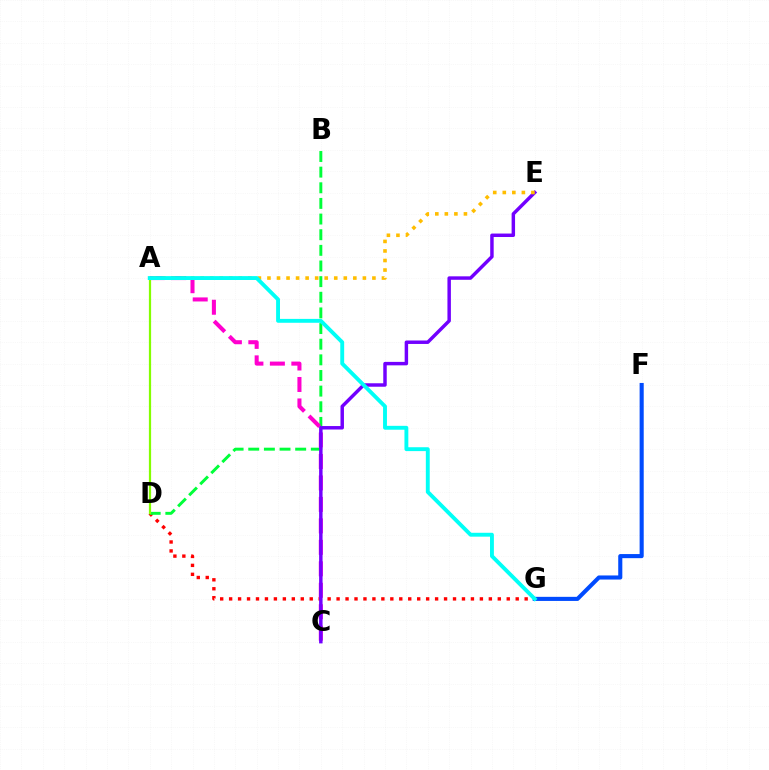{('D', 'G'): [{'color': '#ff0000', 'line_style': 'dotted', 'thickness': 2.43}], ('B', 'D'): [{'color': '#00ff39', 'line_style': 'dashed', 'thickness': 2.12}], ('A', 'C'): [{'color': '#ff00cf', 'line_style': 'dashed', 'thickness': 2.92}], ('C', 'E'): [{'color': '#7200ff', 'line_style': 'solid', 'thickness': 2.49}], ('A', 'E'): [{'color': '#ffbd00', 'line_style': 'dotted', 'thickness': 2.59}], ('A', 'D'): [{'color': '#84ff00', 'line_style': 'solid', 'thickness': 1.61}], ('F', 'G'): [{'color': '#004bff', 'line_style': 'solid', 'thickness': 2.95}], ('A', 'G'): [{'color': '#00fff6', 'line_style': 'solid', 'thickness': 2.79}]}